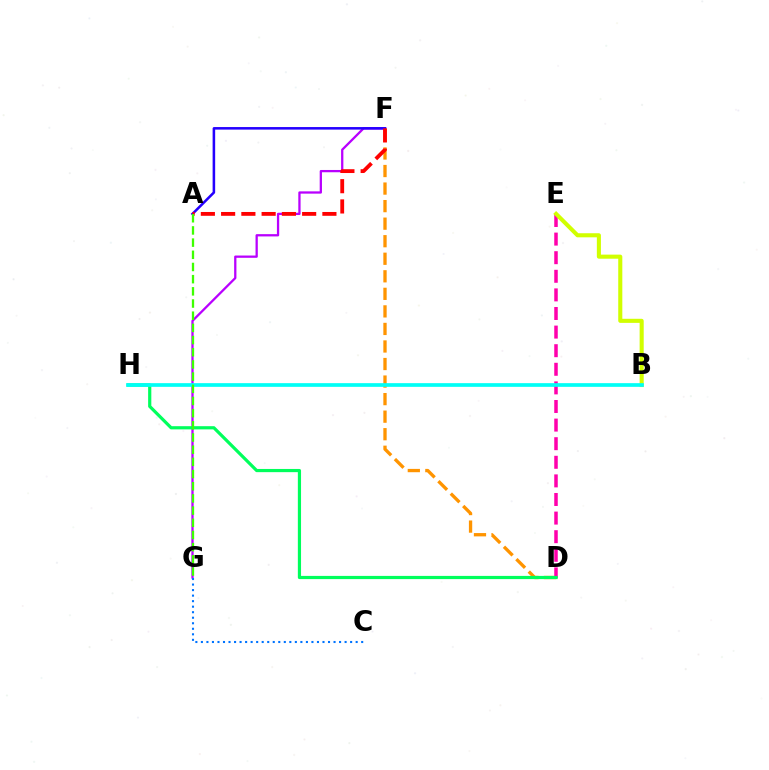{('D', 'F'): [{'color': '#ff9400', 'line_style': 'dashed', 'thickness': 2.38}], ('F', 'G'): [{'color': '#b900ff', 'line_style': 'solid', 'thickness': 1.64}], ('A', 'F'): [{'color': '#2500ff', 'line_style': 'solid', 'thickness': 1.84}, {'color': '#ff0000', 'line_style': 'dashed', 'thickness': 2.75}], ('D', 'E'): [{'color': '#ff00ac', 'line_style': 'dashed', 'thickness': 2.53}], ('C', 'G'): [{'color': '#0074ff', 'line_style': 'dotted', 'thickness': 1.5}], ('D', 'H'): [{'color': '#00ff5c', 'line_style': 'solid', 'thickness': 2.3}], ('B', 'E'): [{'color': '#d1ff00', 'line_style': 'solid', 'thickness': 2.94}], ('B', 'H'): [{'color': '#00fff6', 'line_style': 'solid', 'thickness': 2.66}], ('A', 'G'): [{'color': '#3dff00', 'line_style': 'dashed', 'thickness': 1.65}]}